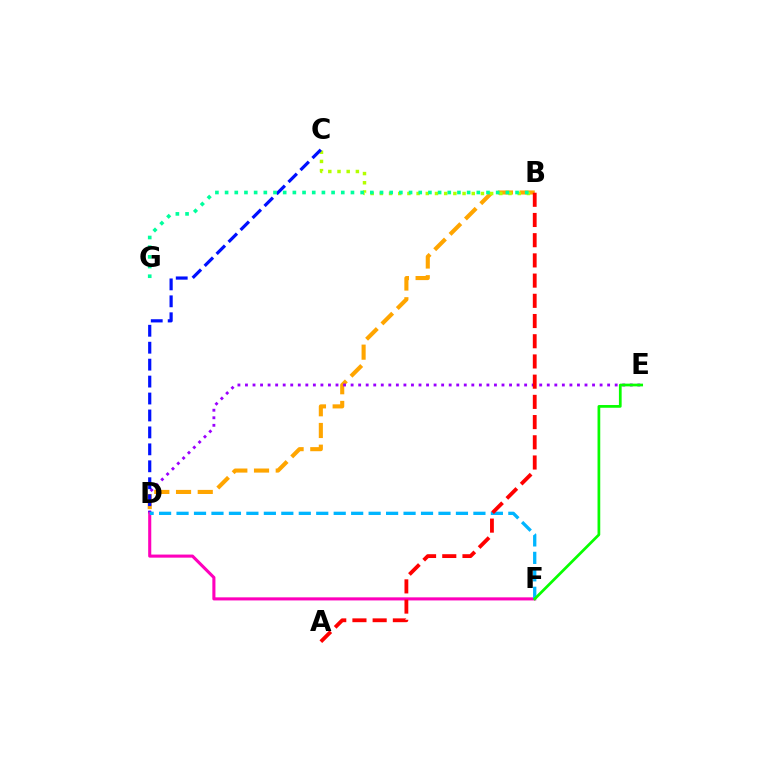{('B', 'D'): [{'color': '#ffa500', 'line_style': 'dashed', 'thickness': 2.95}], ('D', 'E'): [{'color': '#9b00ff', 'line_style': 'dotted', 'thickness': 2.05}], ('B', 'C'): [{'color': '#b3ff00', 'line_style': 'dotted', 'thickness': 2.5}], ('C', 'D'): [{'color': '#0010ff', 'line_style': 'dashed', 'thickness': 2.3}], ('B', 'G'): [{'color': '#00ff9d', 'line_style': 'dotted', 'thickness': 2.63}], ('D', 'F'): [{'color': '#ff00bd', 'line_style': 'solid', 'thickness': 2.22}, {'color': '#00b5ff', 'line_style': 'dashed', 'thickness': 2.37}], ('A', 'B'): [{'color': '#ff0000', 'line_style': 'dashed', 'thickness': 2.75}], ('E', 'F'): [{'color': '#08ff00', 'line_style': 'solid', 'thickness': 1.96}]}